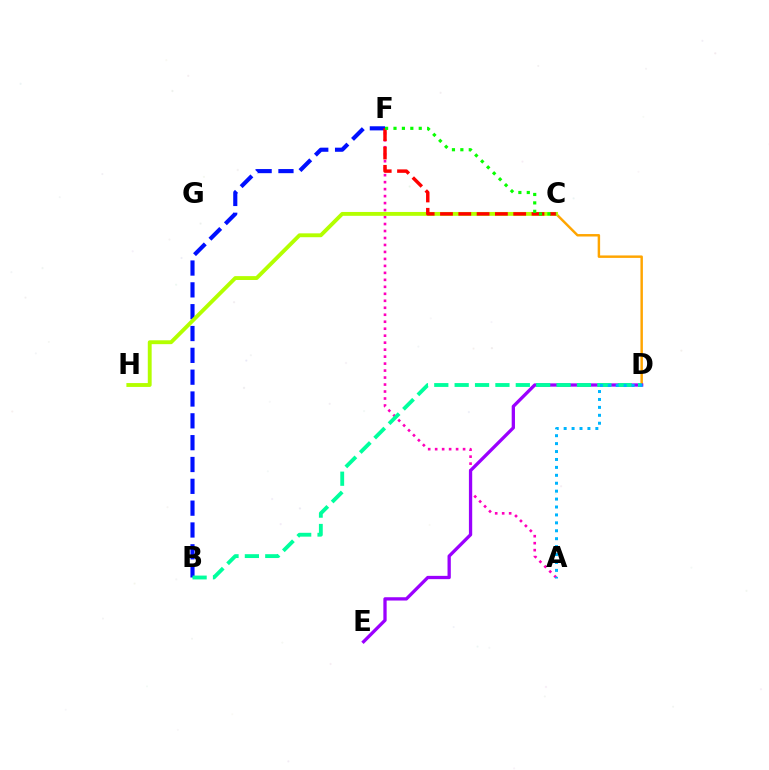{('C', 'D'): [{'color': '#ffa500', 'line_style': 'solid', 'thickness': 1.77}], ('A', 'F'): [{'color': '#ff00bd', 'line_style': 'dotted', 'thickness': 1.9}], ('B', 'F'): [{'color': '#0010ff', 'line_style': 'dashed', 'thickness': 2.97}], ('C', 'H'): [{'color': '#b3ff00', 'line_style': 'solid', 'thickness': 2.78}], ('D', 'E'): [{'color': '#9b00ff', 'line_style': 'solid', 'thickness': 2.37}], ('B', 'D'): [{'color': '#00ff9d', 'line_style': 'dashed', 'thickness': 2.77}], ('C', 'F'): [{'color': '#ff0000', 'line_style': 'dashed', 'thickness': 2.49}, {'color': '#08ff00', 'line_style': 'dotted', 'thickness': 2.29}], ('A', 'D'): [{'color': '#00b5ff', 'line_style': 'dotted', 'thickness': 2.15}]}